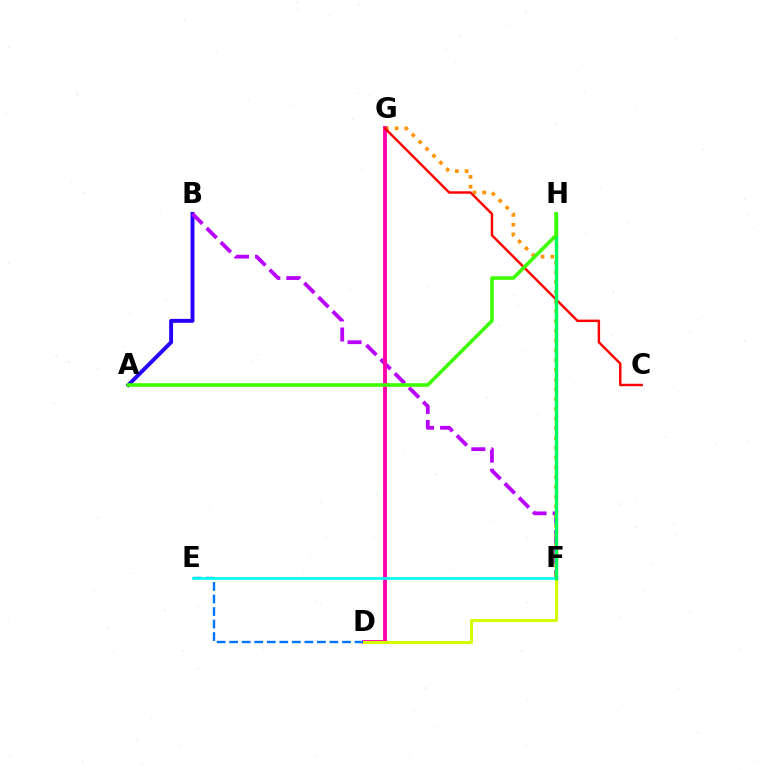{('A', 'B'): [{'color': '#2500ff', 'line_style': 'solid', 'thickness': 2.83}], ('B', 'F'): [{'color': '#b900ff', 'line_style': 'dashed', 'thickness': 2.73}], ('F', 'G'): [{'color': '#ff9400', 'line_style': 'dotted', 'thickness': 2.65}], ('D', 'G'): [{'color': '#ff00ac', 'line_style': 'solid', 'thickness': 2.77}], ('C', 'G'): [{'color': '#ff0000', 'line_style': 'solid', 'thickness': 1.76}], ('D', 'E'): [{'color': '#0074ff', 'line_style': 'dashed', 'thickness': 1.7}], ('E', 'F'): [{'color': '#00fff6', 'line_style': 'solid', 'thickness': 1.93}], ('D', 'F'): [{'color': '#d1ff00', 'line_style': 'solid', 'thickness': 2.18}], ('F', 'H'): [{'color': '#00ff5c', 'line_style': 'solid', 'thickness': 2.49}], ('A', 'H'): [{'color': '#3dff00', 'line_style': 'solid', 'thickness': 2.58}]}